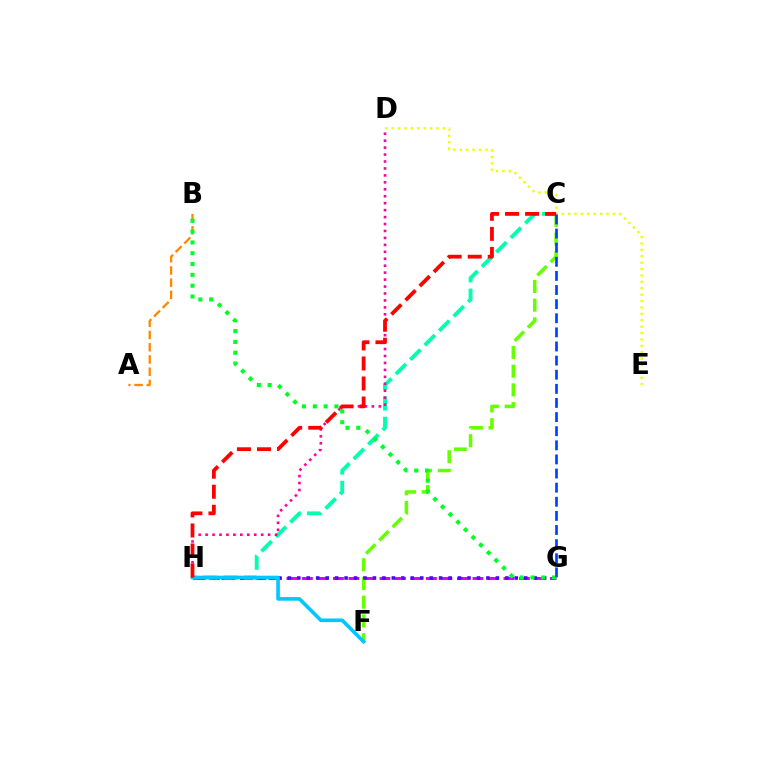{('G', 'H'): [{'color': '#d600ff', 'line_style': 'dashed', 'thickness': 2.11}, {'color': '#4f00ff', 'line_style': 'dotted', 'thickness': 2.57}], ('C', 'F'): [{'color': '#66ff00', 'line_style': 'dashed', 'thickness': 2.54}], ('C', 'H'): [{'color': '#00ffaf', 'line_style': 'dashed', 'thickness': 2.78}, {'color': '#ff0000', 'line_style': 'dashed', 'thickness': 2.72}], ('D', 'E'): [{'color': '#eeff00', 'line_style': 'dotted', 'thickness': 1.74}], ('A', 'B'): [{'color': '#ff8800', 'line_style': 'dashed', 'thickness': 1.66}], ('D', 'H'): [{'color': '#ff00a0', 'line_style': 'dotted', 'thickness': 1.89}], ('B', 'G'): [{'color': '#00ff27', 'line_style': 'dotted', 'thickness': 2.94}], ('F', 'H'): [{'color': '#00c7ff', 'line_style': 'solid', 'thickness': 2.61}], ('C', 'G'): [{'color': '#003fff', 'line_style': 'dashed', 'thickness': 1.92}]}